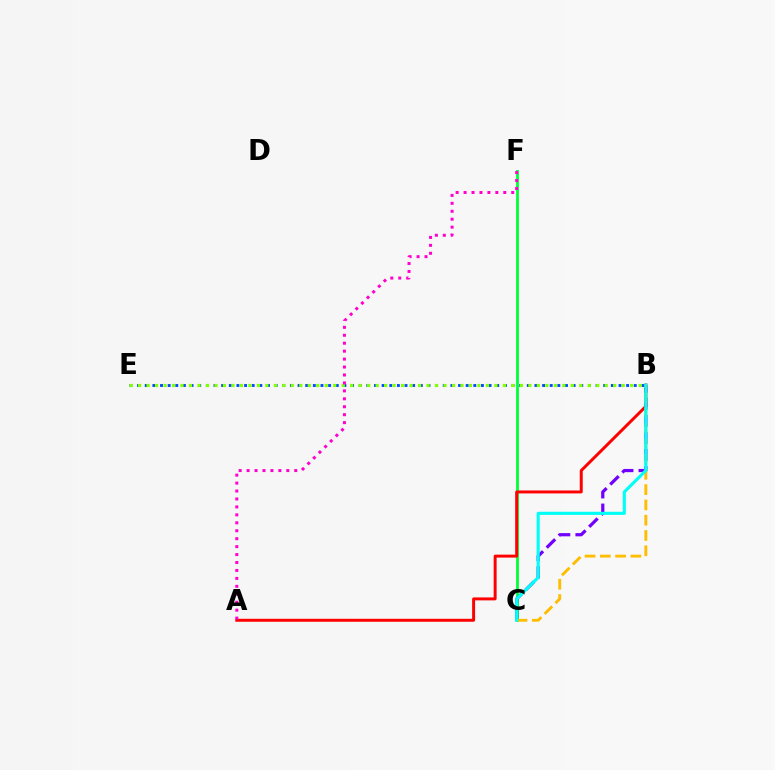{('C', 'F'): [{'color': '#00ff39', 'line_style': 'solid', 'thickness': 2.02}], ('B', 'C'): [{'color': '#7200ff', 'line_style': 'dashed', 'thickness': 2.31}, {'color': '#ffbd00', 'line_style': 'dashed', 'thickness': 2.08}, {'color': '#00fff6', 'line_style': 'solid', 'thickness': 2.24}], ('B', 'E'): [{'color': '#004bff', 'line_style': 'dotted', 'thickness': 2.08}, {'color': '#84ff00', 'line_style': 'dotted', 'thickness': 2.31}], ('A', 'B'): [{'color': '#ff0000', 'line_style': 'solid', 'thickness': 2.13}], ('A', 'F'): [{'color': '#ff00cf', 'line_style': 'dotted', 'thickness': 2.16}]}